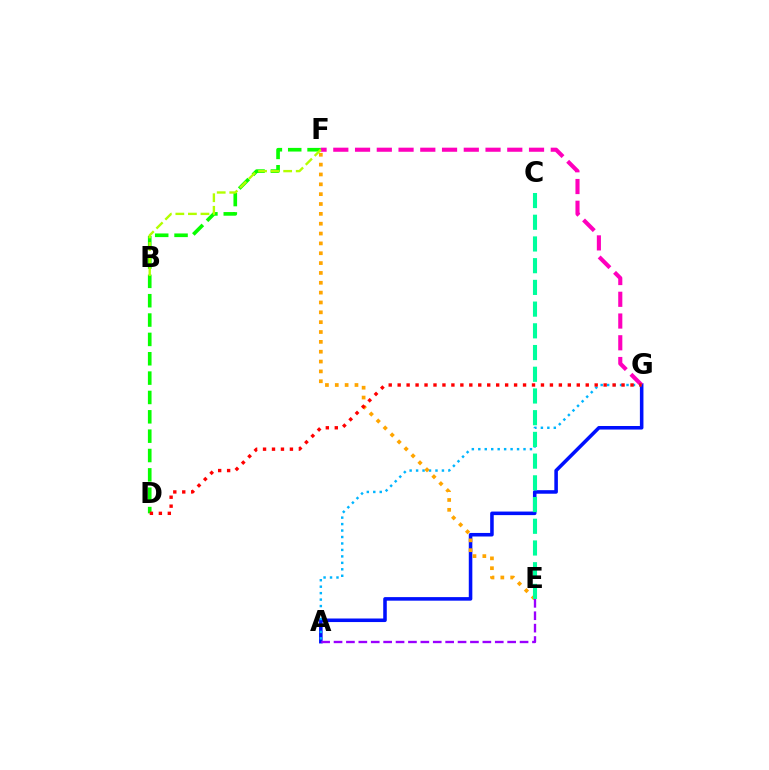{('A', 'G'): [{'color': '#0010ff', 'line_style': 'solid', 'thickness': 2.56}, {'color': '#00b5ff', 'line_style': 'dotted', 'thickness': 1.76}], ('D', 'F'): [{'color': '#08ff00', 'line_style': 'dashed', 'thickness': 2.63}], ('F', 'G'): [{'color': '#ff00bd', 'line_style': 'dashed', 'thickness': 2.95}], ('E', 'F'): [{'color': '#ffa500', 'line_style': 'dotted', 'thickness': 2.68}], ('D', 'G'): [{'color': '#ff0000', 'line_style': 'dotted', 'thickness': 2.43}], ('B', 'F'): [{'color': '#b3ff00', 'line_style': 'dashed', 'thickness': 1.71}], ('C', 'E'): [{'color': '#00ff9d', 'line_style': 'dashed', 'thickness': 2.95}], ('A', 'E'): [{'color': '#9b00ff', 'line_style': 'dashed', 'thickness': 1.68}]}